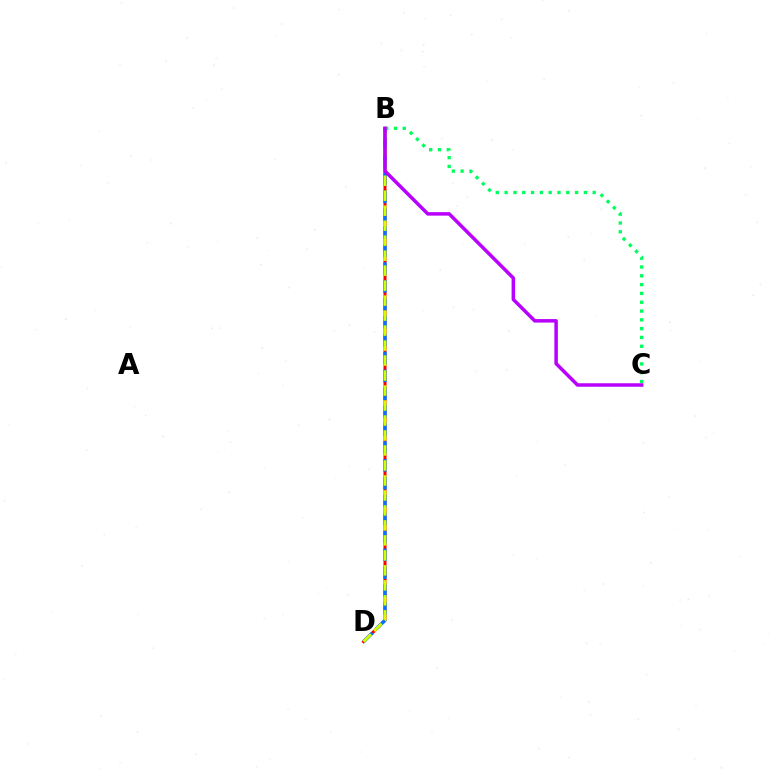{('B', 'D'): [{'color': '#ff0000', 'line_style': 'solid', 'thickness': 2.17}, {'color': '#0074ff', 'line_style': 'dashed', 'thickness': 2.43}, {'color': '#d1ff00', 'line_style': 'dashed', 'thickness': 2.04}], ('B', 'C'): [{'color': '#00ff5c', 'line_style': 'dotted', 'thickness': 2.39}, {'color': '#b900ff', 'line_style': 'solid', 'thickness': 2.52}]}